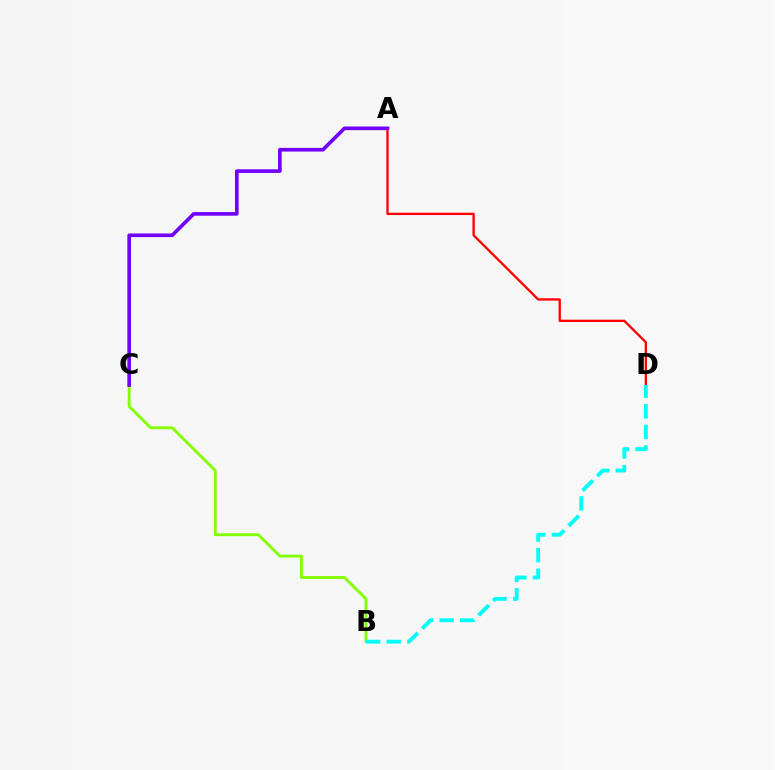{('B', 'C'): [{'color': '#84ff00', 'line_style': 'solid', 'thickness': 2.05}], ('A', 'D'): [{'color': '#ff0000', 'line_style': 'solid', 'thickness': 1.67}], ('A', 'C'): [{'color': '#7200ff', 'line_style': 'solid', 'thickness': 2.62}], ('B', 'D'): [{'color': '#00fff6', 'line_style': 'dashed', 'thickness': 2.8}]}